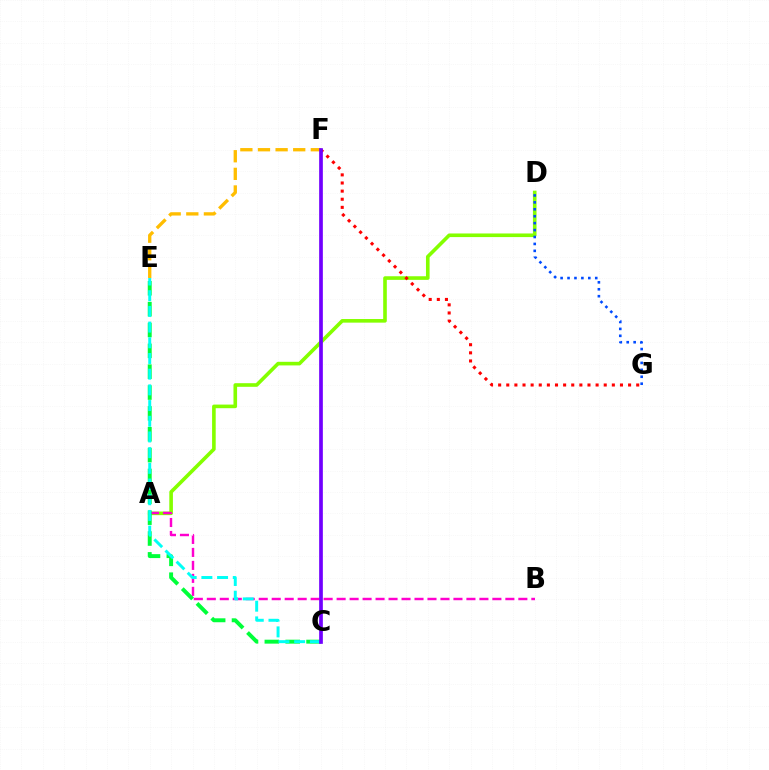{('E', 'F'): [{'color': '#ffbd00', 'line_style': 'dashed', 'thickness': 2.39}], ('A', 'D'): [{'color': '#84ff00', 'line_style': 'solid', 'thickness': 2.6}], ('A', 'B'): [{'color': '#ff00cf', 'line_style': 'dashed', 'thickness': 1.76}], ('C', 'E'): [{'color': '#00ff39', 'line_style': 'dashed', 'thickness': 2.83}, {'color': '#00fff6', 'line_style': 'dashed', 'thickness': 2.13}], ('F', 'G'): [{'color': '#ff0000', 'line_style': 'dotted', 'thickness': 2.21}], ('D', 'G'): [{'color': '#004bff', 'line_style': 'dotted', 'thickness': 1.88}], ('C', 'F'): [{'color': '#7200ff', 'line_style': 'solid', 'thickness': 2.66}]}